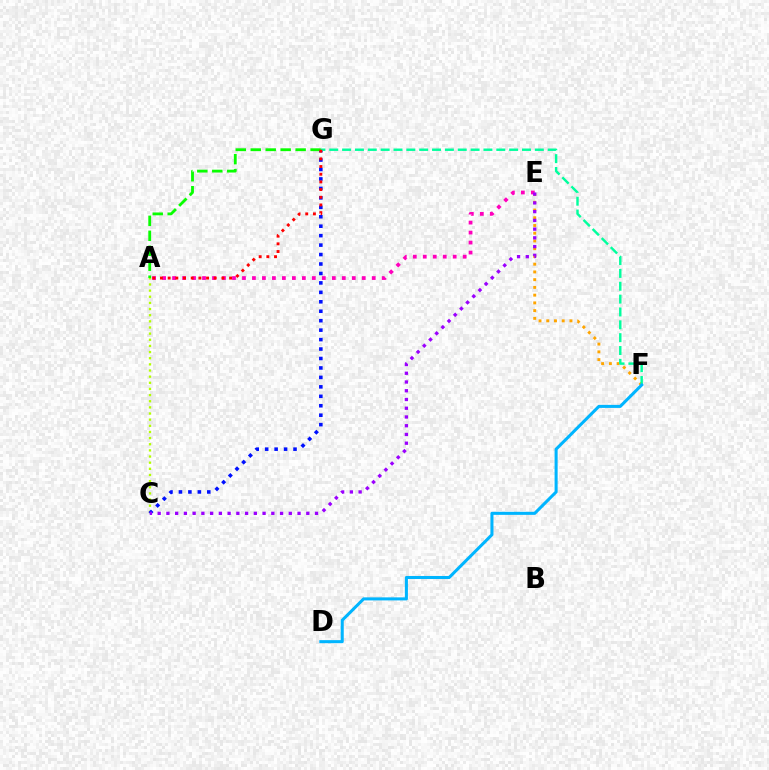{('A', 'C'): [{'color': '#b3ff00', 'line_style': 'dotted', 'thickness': 1.67}], ('E', 'F'): [{'color': '#ffa500', 'line_style': 'dotted', 'thickness': 2.1}], ('C', 'G'): [{'color': '#0010ff', 'line_style': 'dotted', 'thickness': 2.57}], ('F', 'G'): [{'color': '#00ff9d', 'line_style': 'dashed', 'thickness': 1.75}], ('A', 'E'): [{'color': '#ff00bd', 'line_style': 'dotted', 'thickness': 2.71}], ('A', 'G'): [{'color': '#08ff00', 'line_style': 'dashed', 'thickness': 2.03}, {'color': '#ff0000', 'line_style': 'dotted', 'thickness': 2.09}], ('C', 'E'): [{'color': '#9b00ff', 'line_style': 'dotted', 'thickness': 2.38}], ('D', 'F'): [{'color': '#00b5ff', 'line_style': 'solid', 'thickness': 2.19}]}